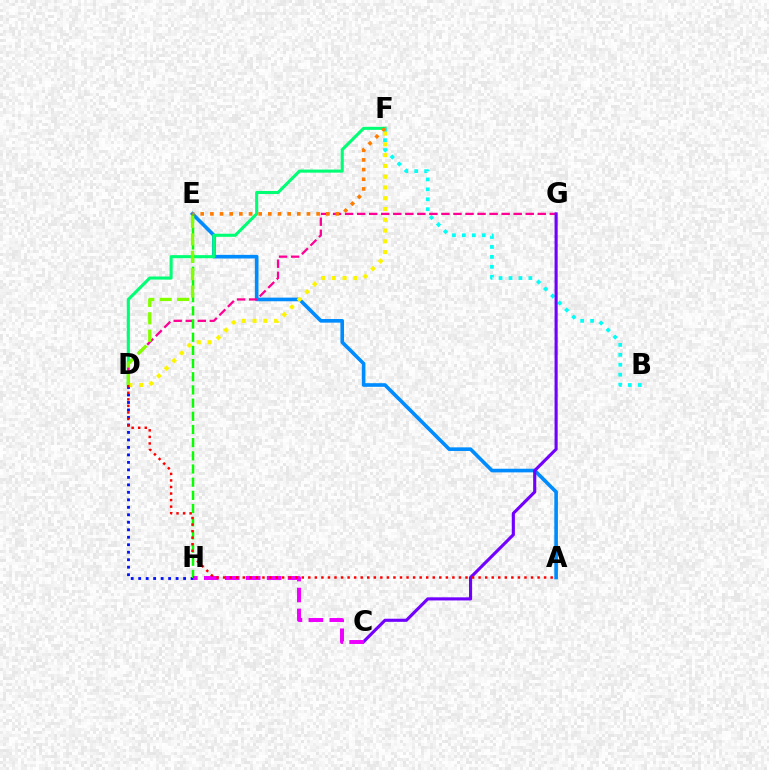{('A', 'E'): [{'color': '#008cff', 'line_style': 'solid', 'thickness': 2.62}], ('D', 'F'): [{'color': '#00ff74', 'line_style': 'solid', 'thickness': 2.22}, {'color': '#fcf500', 'line_style': 'dotted', 'thickness': 2.93}], ('D', 'H'): [{'color': '#0010ff', 'line_style': 'dotted', 'thickness': 2.03}], ('D', 'G'): [{'color': '#ff0094', 'line_style': 'dashed', 'thickness': 1.64}], ('E', 'H'): [{'color': '#08ff00', 'line_style': 'dashed', 'thickness': 1.79}], ('B', 'F'): [{'color': '#00fff6', 'line_style': 'dotted', 'thickness': 2.7}], ('E', 'F'): [{'color': '#ff7c00', 'line_style': 'dotted', 'thickness': 2.62}], ('C', 'G'): [{'color': '#7200ff', 'line_style': 'solid', 'thickness': 2.24}], ('D', 'E'): [{'color': '#84ff00', 'line_style': 'dashed', 'thickness': 2.36}], ('C', 'H'): [{'color': '#ee00ff', 'line_style': 'dashed', 'thickness': 2.84}], ('A', 'D'): [{'color': '#ff0000', 'line_style': 'dotted', 'thickness': 1.78}]}